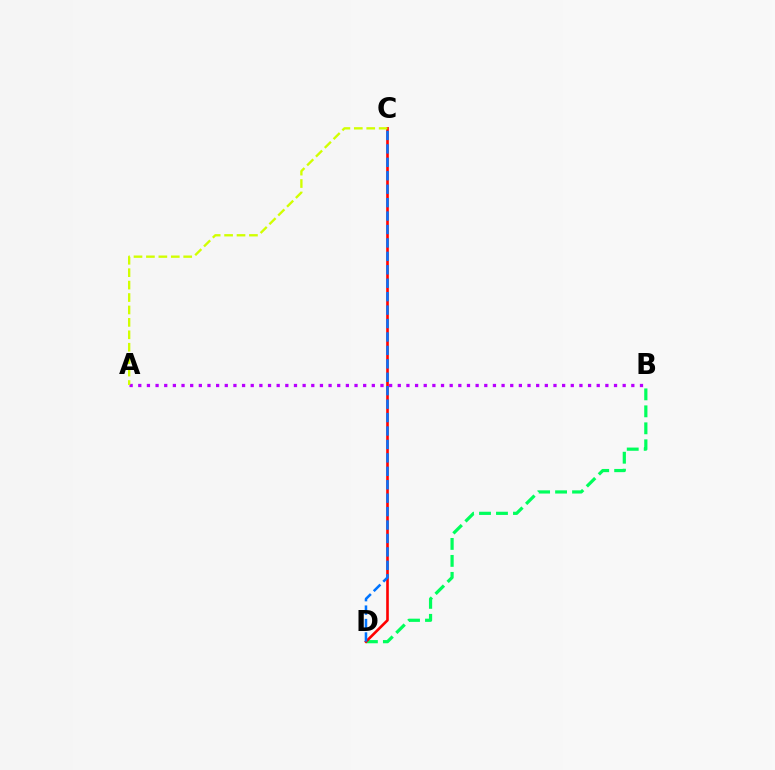{('B', 'D'): [{'color': '#00ff5c', 'line_style': 'dashed', 'thickness': 2.31}], ('A', 'B'): [{'color': '#b900ff', 'line_style': 'dotted', 'thickness': 2.35}], ('C', 'D'): [{'color': '#ff0000', 'line_style': 'solid', 'thickness': 1.89}, {'color': '#0074ff', 'line_style': 'dashed', 'thickness': 1.82}], ('A', 'C'): [{'color': '#d1ff00', 'line_style': 'dashed', 'thickness': 1.69}]}